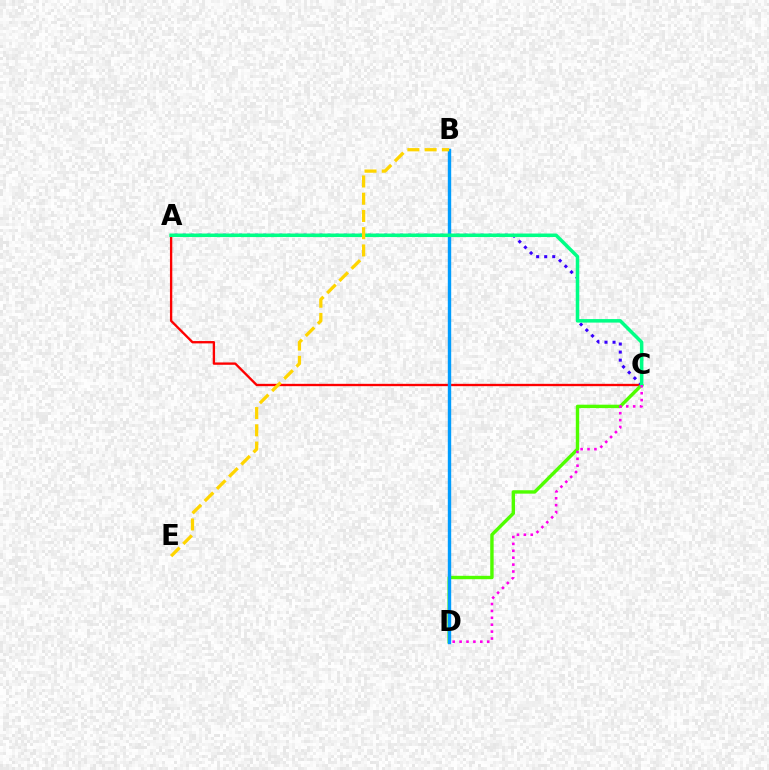{('A', 'C'): [{'color': '#ff0000', 'line_style': 'solid', 'thickness': 1.68}, {'color': '#3700ff', 'line_style': 'dotted', 'thickness': 2.19}, {'color': '#00ff86', 'line_style': 'solid', 'thickness': 2.53}], ('C', 'D'): [{'color': '#4fff00', 'line_style': 'solid', 'thickness': 2.45}, {'color': '#ff00ed', 'line_style': 'dotted', 'thickness': 1.87}], ('B', 'D'): [{'color': '#009eff', 'line_style': 'solid', 'thickness': 2.44}], ('B', 'E'): [{'color': '#ffd500', 'line_style': 'dashed', 'thickness': 2.34}]}